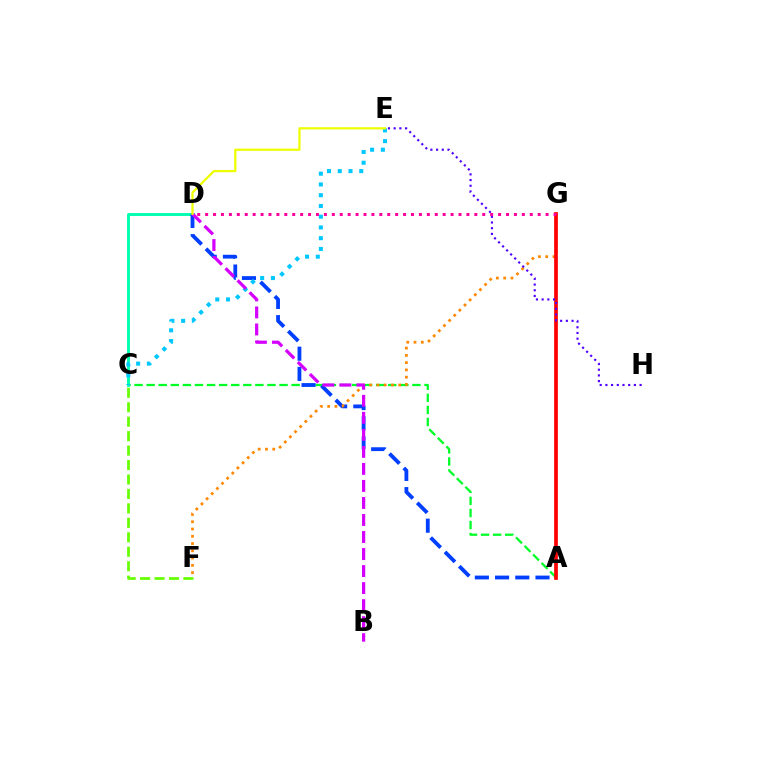{('A', 'C'): [{'color': '#00ff27', 'line_style': 'dashed', 'thickness': 1.64}], ('C', 'D'): [{'color': '#00ffaf', 'line_style': 'solid', 'thickness': 2.08}], ('A', 'D'): [{'color': '#003fff', 'line_style': 'dashed', 'thickness': 2.75}], ('F', 'G'): [{'color': '#ff8800', 'line_style': 'dotted', 'thickness': 1.97}], ('A', 'G'): [{'color': '#ff0000', 'line_style': 'solid', 'thickness': 2.67}], ('C', 'E'): [{'color': '#00c7ff', 'line_style': 'dotted', 'thickness': 2.92}], ('B', 'D'): [{'color': '#d600ff', 'line_style': 'dashed', 'thickness': 2.31}], ('E', 'H'): [{'color': '#4f00ff', 'line_style': 'dotted', 'thickness': 1.55}], ('D', 'E'): [{'color': '#eeff00', 'line_style': 'solid', 'thickness': 1.62}], ('C', 'F'): [{'color': '#66ff00', 'line_style': 'dashed', 'thickness': 1.96}], ('D', 'G'): [{'color': '#ff00a0', 'line_style': 'dotted', 'thickness': 2.15}]}